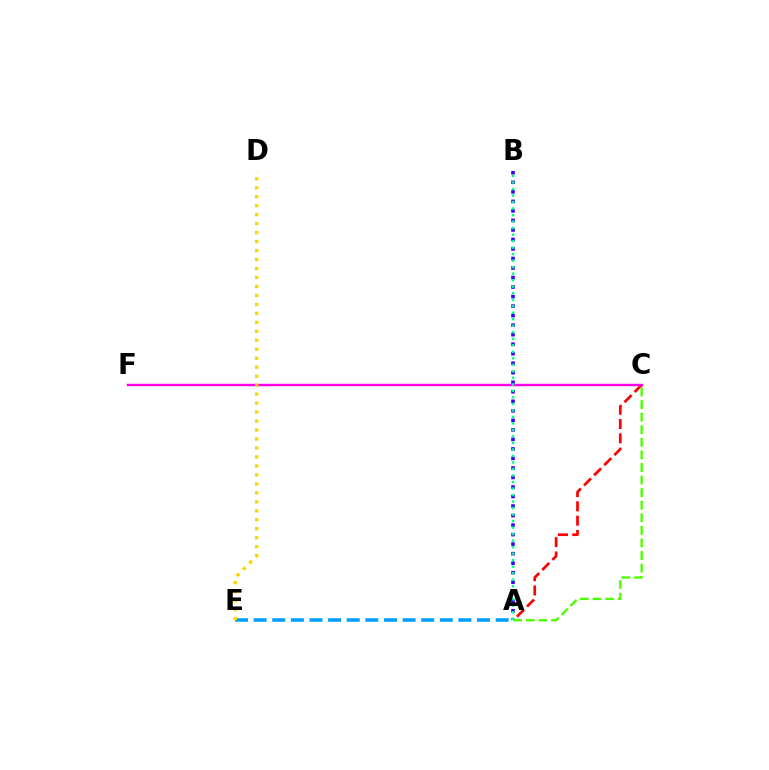{('A', 'B'): [{'color': '#3700ff', 'line_style': 'dotted', 'thickness': 2.59}, {'color': '#00ff86', 'line_style': 'dotted', 'thickness': 1.77}], ('A', 'C'): [{'color': '#ff0000', 'line_style': 'dashed', 'thickness': 1.94}, {'color': '#4fff00', 'line_style': 'dashed', 'thickness': 1.71}], ('C', 'F'): [{'color': '#ff00ed', 'line_style': 'solid', 'thickness': 1.75}], ('A', 'E'): [{'color': '#009eff', 'line_style': 'dashed', 'thickness': 2.53}], ('D', 'E'): [{'color': '#ffd500', 'line_style': 'dotted', 'thickness': 2.44}]}